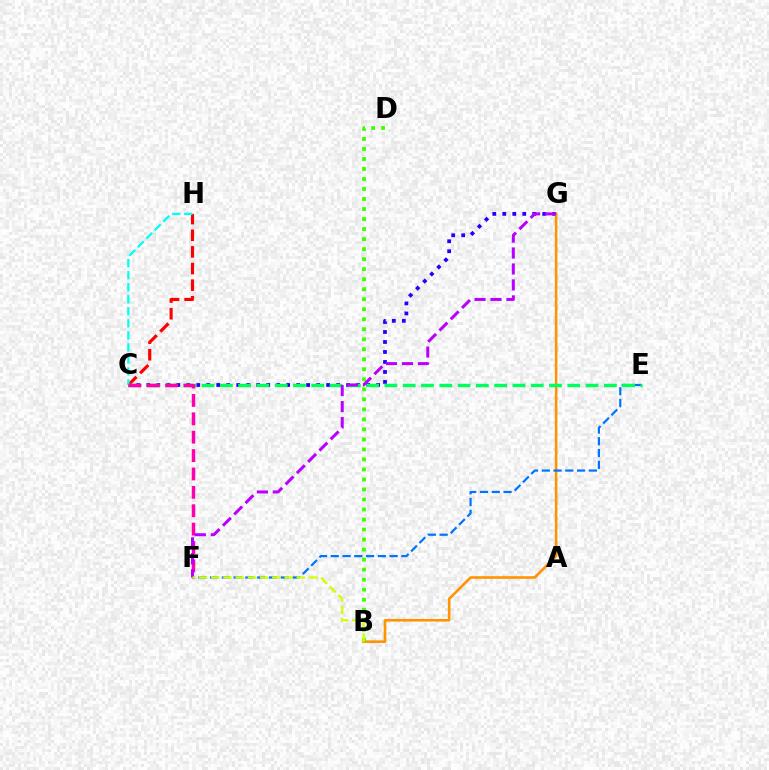{('C', 'G'): [{'color': '#2500ff', 'line_style': 'dotted', 'thickness': 2.71}], ('B', 'G'): [{'color': '#ff9400', 'line_style': 'solid', 'thickness': 1.87}], ('C', 'H'): [{'color': '#ff0000', 'line_style': 'dashed', 'thickness': 2.26}, {'color': '#00fff6', 'line_style': 'dashed', 'thickness': 1.63}], ('B', 'D'): [{'color': '#3dff00', 'line_style': 'dotted', 'thickness': 2.72}], ('E', 'F'): [{'color': '#0074ff', 'line_style': 'dashed', 'thickness': 1.6}], ('C', 'E'): [{'color': '#00ff5c', 'line_style': 'dashed', 'thickness': 2.48}], ('C', 'F'): [{'color': '#ff00ac', 'line_style': 'dashed', 'thickness': 2.5}], ('F', 'G'): [{'color': '#b900ff', 'line_style': 'dashed', 'thickness': 2.17}], ('B', 'F'): [{'color': '#d1ff00', 'line_style': 'dashed', 'thickness': 1.66}]}